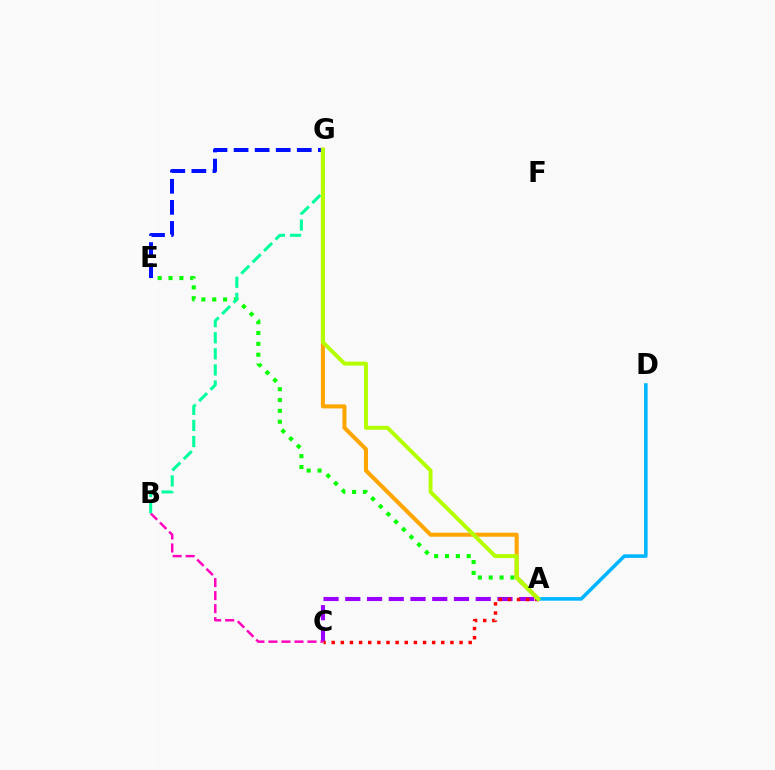{('A', 'C'): [{'color': '#9b00ff', 'line_style': 'dashed', 'thickness': 2.95}, {'color': '#ff0000', 'line_style': 'dotted', 'thickness': 2.48}], ('B', 'C'): [{'color': '#ff00bd', 'line_style': 'dashed', 'thickness': 1.77}], ('A', 'E'): [{'color': '#08ff00', 'line_style': 'dotted', 'thickness': 2.95}], ('E', 'G'): [{'color': '#0010ff', 'line_style': 'dashed', 'thickness': 2.86}], ('A', 'G'): [{'color': '#ffa500', 'line_style': 'solid', 'thickness': 2.91}, {'color': '#b3ff00', 'line_style': 'solid', 'thickness': 2.83}], ('B', 'G'): [{'color': '#00ff9d', 'line_style': 'dashed', 'thickness': 2.19}], ('A', 'D'): [{'color': '#00b5ff', 'line_style': 'solid', 'thickness': 2.56}]}